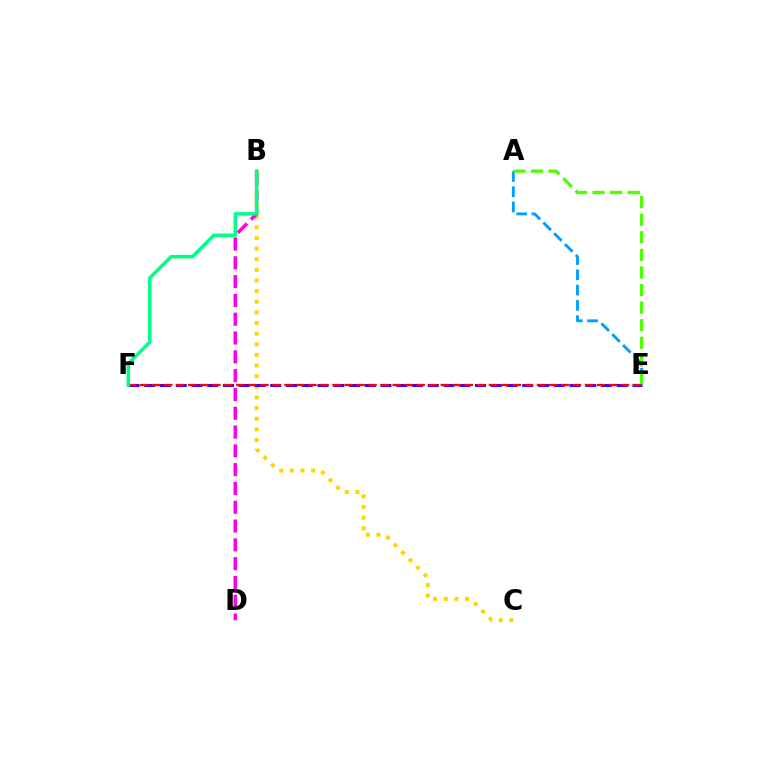{('B', 'C'): [{'color': '#ffd500', 'line_style': 'dotted', 'thickness': 2.89}], ('E', 'F'): [{'color': '#3700ff', 'line_style': 'dashed', 'thickness': 2.14}, {'color': '#ff0000', 'line_style': 'dashed', 'thickness': 1.63}], ('A', 'E'): [{'color': '#009eff', 'line_style': 'dashed', 'thickness': 2.08}, {'color': '#4fff00', 'line_style': 'dashed', 'thickness': 2.39}], ('B', 'D'): [{'color': '#ff00ed', 'line_style': 'dashed', 'thickness': 2.55}], ('B', 'F'): [{'color': '#00ff86', 'line_style': 'solid', 'thickness': 2.53}]}